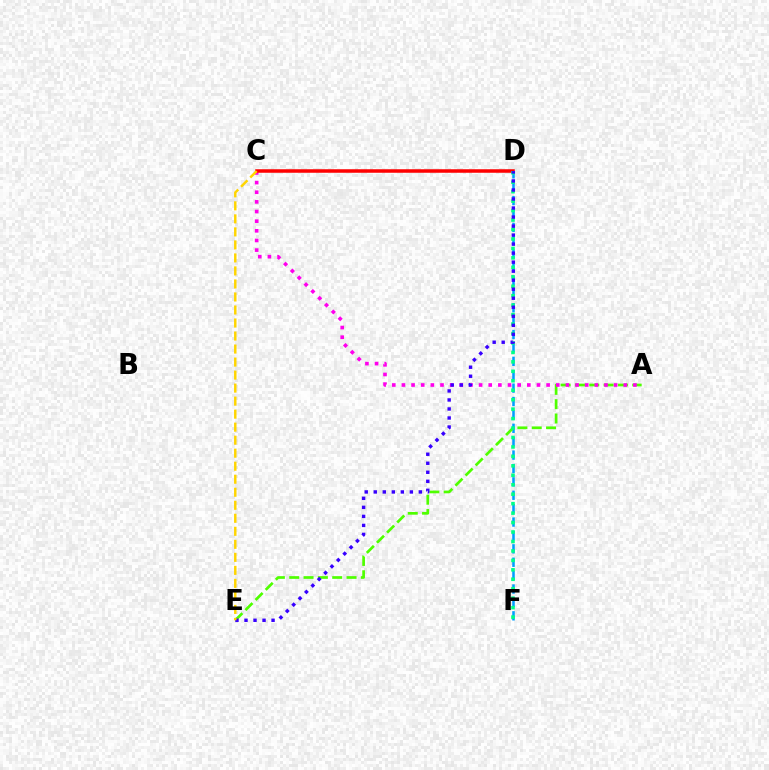{('D', 'F'): [{'color': '#009eff', 'line_style': 'dashed', 'thickness': 1.82}, {'color': '#00ff86', 'line_style': 'dotted', 'thickness': 2.57}], ('A', 'E'): [{'color': '#4fff00', 'line_style': 'dashed', 'thickness': 1.95}], ('A', 'C'): [{'color': '#ff00ed', 'line_style': 'dotted', 'thickness': 2.62}], ('C', 'D'): [{'color': '#ff0000', 'line_style': 'solid', 'thickness': 2.53}], ('D', 'E'): [{'color': '#3700ff', 'line_style': 'dotted', 'thickness': 2.45}], ('C', 'E'): [{'color': '#ffd500', 'line_style': 'dashed', 'thickness': 1.77}]}